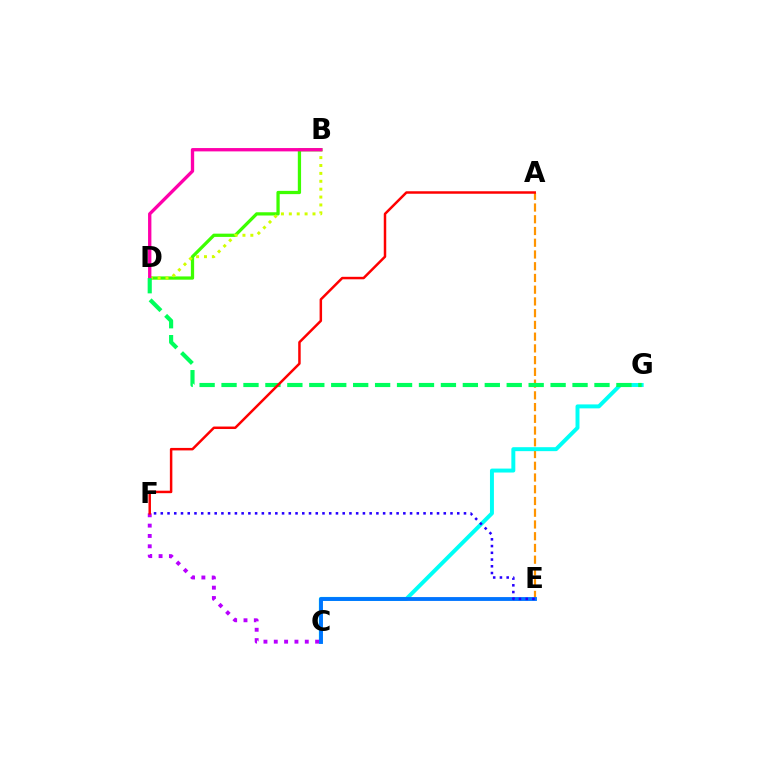{('A', 'E'): [{'color': '#ff9400', 'line_style': 'dashed', 'thickness': 1.59}], ('C', 'G'): [{'color': '#00fff6', 'line_style': 'solid', 'thickness': 2.85}], ('B', 'D'): [{'color': '#3dff00', 'line_style': 'solid', 'thickness': 2.34}, {'color': '#d1ff00', 'line_style': 'dotted', 'thickness': 2.14}, {'color': '#ff00ac', 'line_style': 'solid', 'thickness': 2.4}], ('C', 'E'): [{'color': '#0074ff', 'line_style': 'solid', 'thickness': 2.77}], ('C', 'F'): [{'color': '#b900ff', 'line_style': 'dotted', 'thickness': 2.81}], ('E', 'F'): [{'color': '#2500ff', 'line_style': 'dotted', 'thickness': 1.83}], ('D', 'G'): [{'color': '#00ff5c', 'line_style': 'dashed', 'thickness': 2.98}], ('A', 'F'): [{'color': '#ff0000', 'line_style': 'solid', 'thickness': 1.79}]}